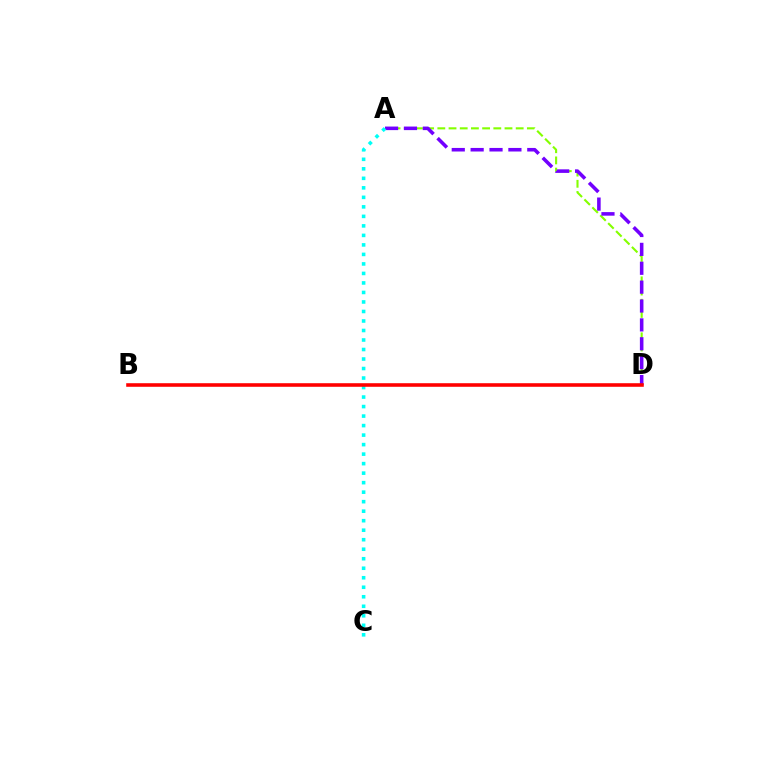{('A', 'D'): [{'color': '#84ff00', 'line_style': 'dashed', 'thickness': 1.52}, {'color': '#7200ff', 'line_style': 'dashed', 'thickness': 2.57}], ('A', 'C'): [{'color': '#00fff6', 'line_style': 'dotted', 'thickness': 2.58}], ('B', 'D'): [{'color': '#ff0000', 'line_style': 'solid', 'thickness': 2.58}]}